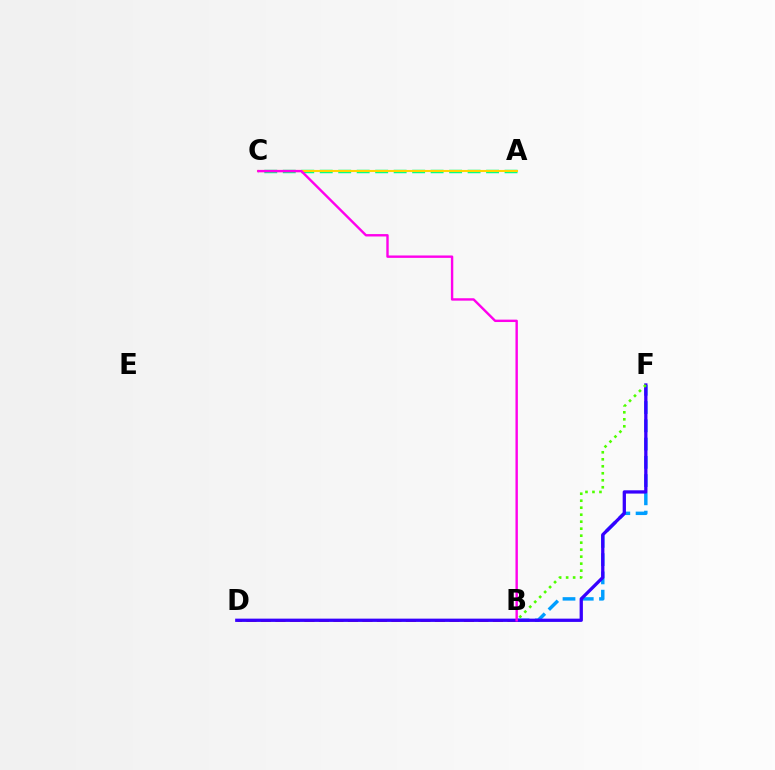{('B', 'D'): [{'color': '#ff0000', 'line_style': 'dashed', 'thickness': 1.97}], ('A', 'C'): [{'color': '#00ff86', 'line_style': 'dashed', 'thickness': 2.51}, {'color': '#ffd500', 'line_style': 'solid', 'thickness': 1.5}], ('B', 'F'): [{'color': '#009eff', 'line_style': 'dashed', 'thickness': 2.48}, {'color': '#4fff00', 'line_style': 'dotted', 'thickness': 1.9}], ('D', 'F'): [{'color': '#3700ff', 'line_style': 'solid', 'thickness': 2.36}], ('B', 'C'): [{'color': '#ff00ed', 'line_style': 'solid', 'thickness': 1.73}]}